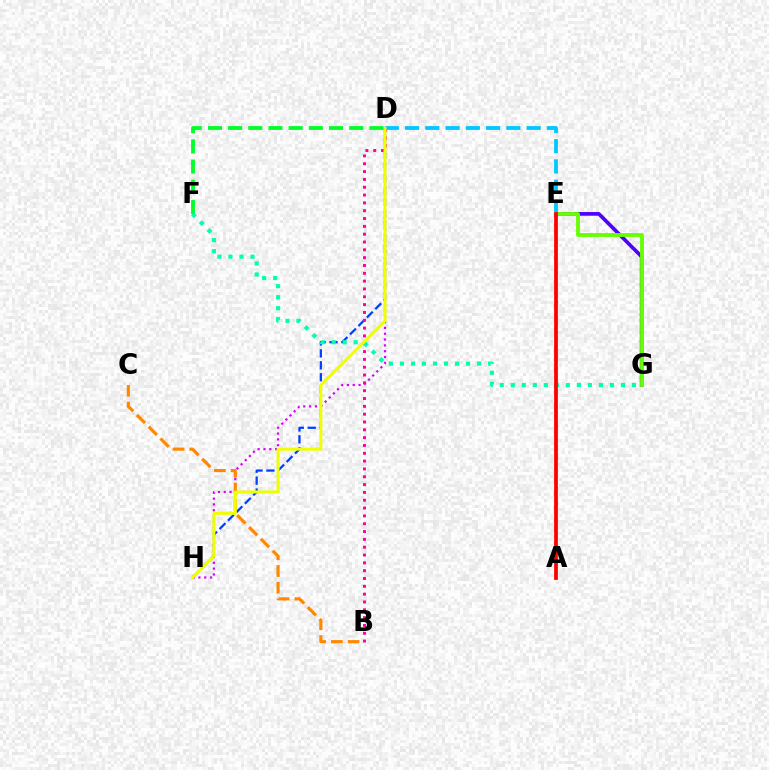{('D', 'H'): [{'color': '#d600ff', 'line_style': 'dotted', 'thickness': 1.59}, {'color': '#003fff', 'line_style': 'dashed', 'thickness': 1.62}, {'color': '#eeff00', 'line_style': 'solid', 'thickness': 2.15}], ('B', 'C'): [{'color': '#ff8800', 'line_style': 'dashed', 'thickness': 2.27}], ('E', 'G'): [{'color': '#4f00ff', 'line_style': 'solid', 'thickness': 2.66}, {'color': '#66ff00', 'line_style': 'solid', 'thickness': 2.74}], ('B', 'D'): [{'color': '#ff00a0', 'line_style': 'dotted', 'thickness': 2.13}], ('D', 'E'): [{'color': '#00c7ff', 'line_style': 'dashed', 'thickness': 2.75}], ('F', 'G'): [{'color': '#00ffaf', 'line_style': 'dotted', 'thickness': 2.99}], ('A', 'E'): [{'color': '#ff0000', 'line_style': 'solid', 'thickness': 2.7}], ('D', 'F'): [{'color': '#00ff27', 'line_style': 'dashed', 'thickness': 2.74}]}